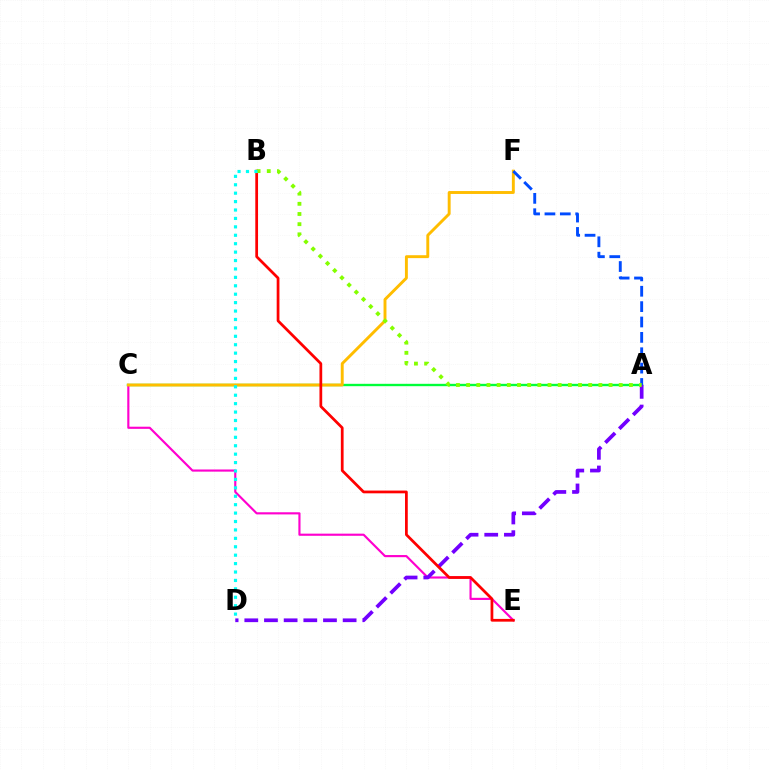{('A', 'C'): [{'color': '#00ff39', 'line_style': 'solid', 'thickness': 1.7}], ('C', 'E'): [{'color': '#ff00cf', 'line_style': 'solid', 'thickness': 1.55}], ('C', 'F'): [{'color': '#ffbd00', 'line_style': 'solid', 'thickness': 2.1}], ('A', 'D'): [{'color': '#7200ff', 'line_style': 'dashed', 'thickness': 2.67}], ('B', 'E'): [{'color': '#ff0000', 'line_style': 'solid', 'thickness': 1.98}], ('A', 'F'): [{'color': '#004bff', 'line_style': 'dashed', 'thickness': 2.09}], ('A', 'B'): [{'color': '#84ff00', 'line_style': 'dotted', 'thickness': 2.76}], ('B', 'D'): [{'color': '#00fff6', 'line_style': 'dotted', 'thickness': 2.29}]}